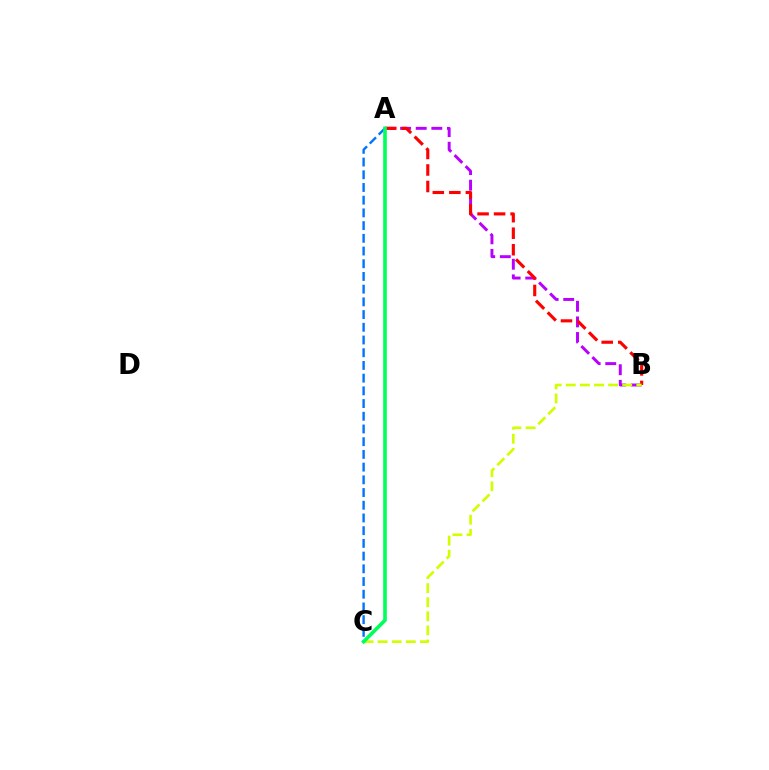{('A', 'B'): [{'color': '#b900ff', 'line_style': 'dashed', 'thickness': 2.12}, {'color': '#ff0000', 'line_style': 'dashed', 'thickness': 2.25}], ('B', 'C'): [{'color': '#d1ff00', 'line_style': 'dashed', 'thickness': 1.92}], ('A', 'C'): [{'color': '#0074ff', 'line_style': 'dashed', 'thickness': 1.73}, {'color': '#00ff5c', 'line_style': 'solid', 'thickness': 2.63}]}